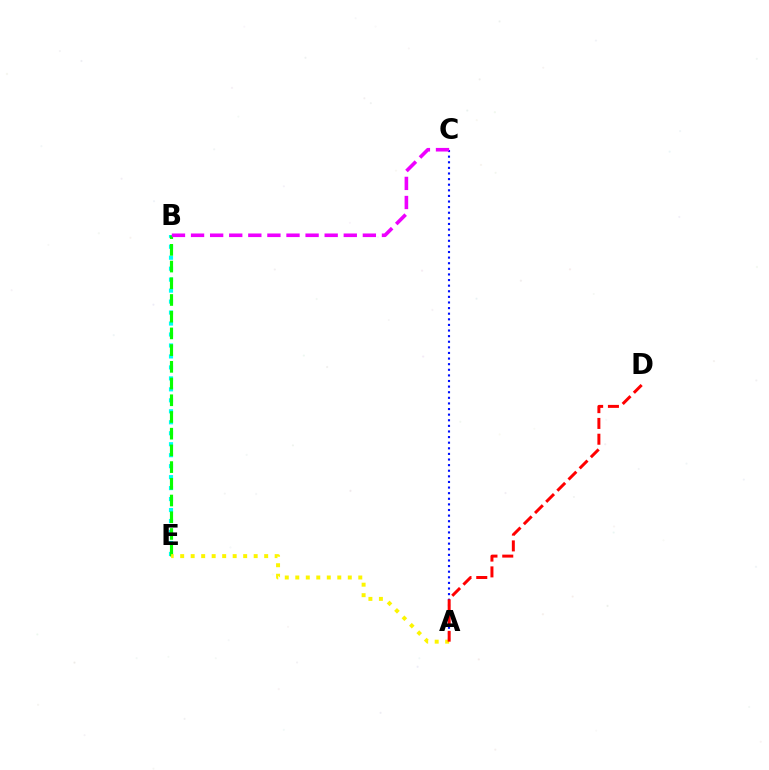{('A', 'C'): [{'color': '#0010ff', 'line_style': 'dotted', 'thickness': 1.52}], ('B', 'E'): [{'color': '#00fff6', 'line_style': 'dotted', 'thickness': 2.98}, {'color': '#08ff00', 'line_style': 'dashed', 'thickness': 2.27}], ('B', 'C'): [{'color': '#ee00ff', 'line_style': 'dashed', 'thickness': 2.59}], ('A', 'E'): [{'color': '#fcf500', 'line_style': 'dotted', 'thickness': 2.85}], ('A', 'D'): [{'color': '#ff0000', 'line_style': 'dashed', 'thickness': 2.15}]}